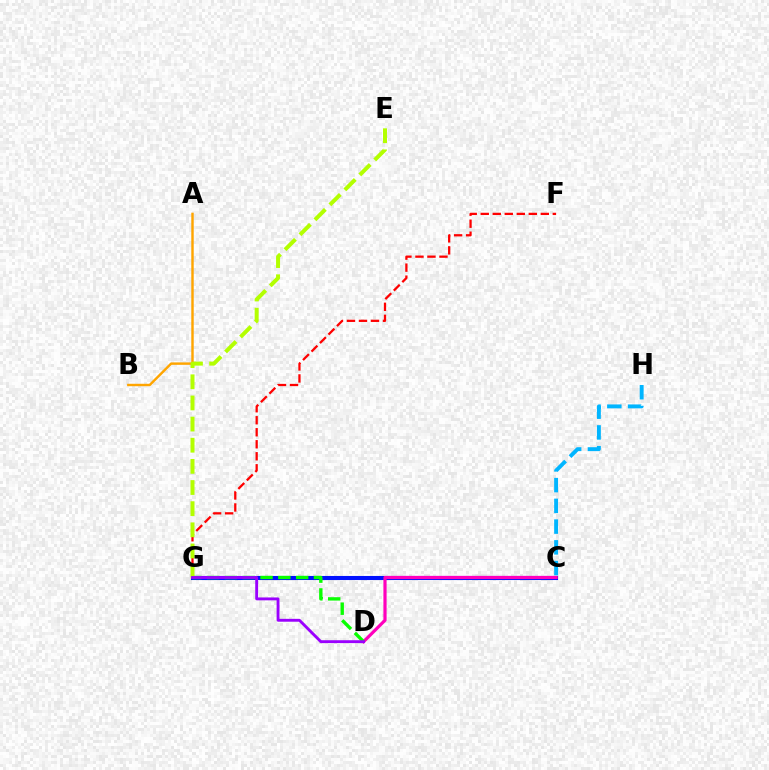{('C', 'H'): [{'color': '#00b5ff', 'line_style': 'dashed', 'thickness': 2.82}], ('C', 'G'): [{'color': '#00ff9d', 'line_style': 'dotted', 'thickness': 1.71}, {'color': '#0010ff', 'line_style': 'solid', 'thickness': 2.93}], ('F', 'G'): [{'color': '#ff0000', 'line_style': 'dashed', 'thickness': 1.63}], ('A', 'B'): [{'color': '#ffa500', 'line_style': 'solid', 'thickness': 1.75}], ('C', 'D'): [{'color': '#ff00bd', 'line_style': 'solid', 'thickness': 2.3}], ('D', 'G'): [{'color': '#08ff00', 'line_style': 'dashed', 'thickness': 2.42}, {'color': '#9b00ff', 'line_style': 'solid', 'thickness': 2.07}], ('E', 'G'): [{'color': '#b3ff00', 'line_style': 'dashed', 'thickness': 2.87}]}